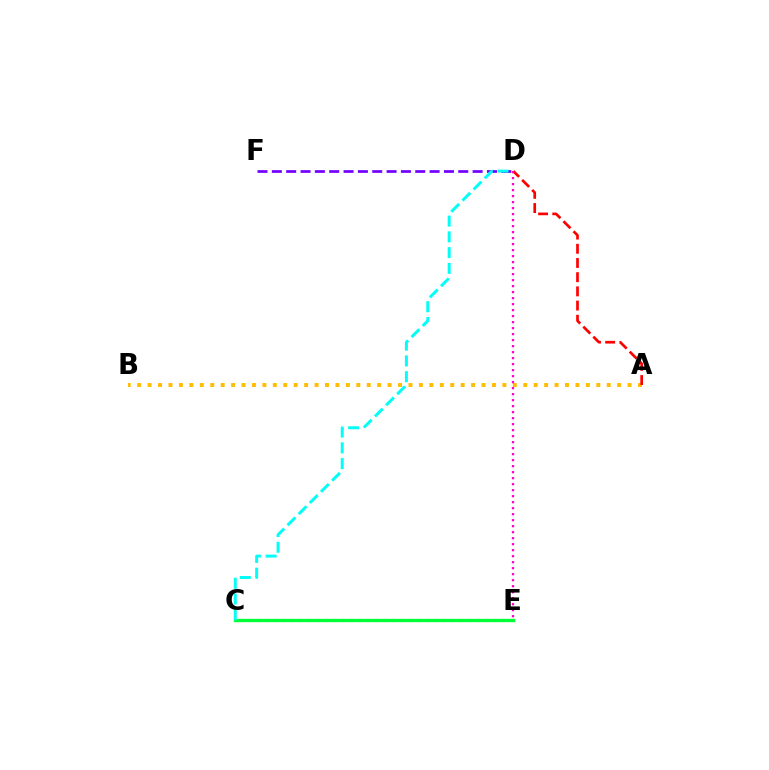{('A', 'B'): [{'color': '#ffbd00', 'line_style': 'dotted', 'thickness': 2.84}], ('C', 'E'): [{'color': '#004bff', 'line_style': 'solid', 'thickness': 2.1}, {'color': '#84ff00', 'line_style': 'dotted', 'thickness': 2.29}, {'color': '#00ff39', 'line_style': 'solid', 'thickness': 2.37}], ('D', 'F'): [{'color': '#7200ff', 'line_style': 'dashed', 'thickness': 1.95}], ('A', 'D'): [{'color': '#ff0000', 'line_style': 'dashed', 'thickness': 1.93}], ('D', 'E'): [{'color': '#ff00cf', 'line_style': 'dotted', 'thickness': 1.63}], ('C', 'D'): [{'color': '#00fff6', 'line_style': 'dashed', 'thickness': 2.14}]}